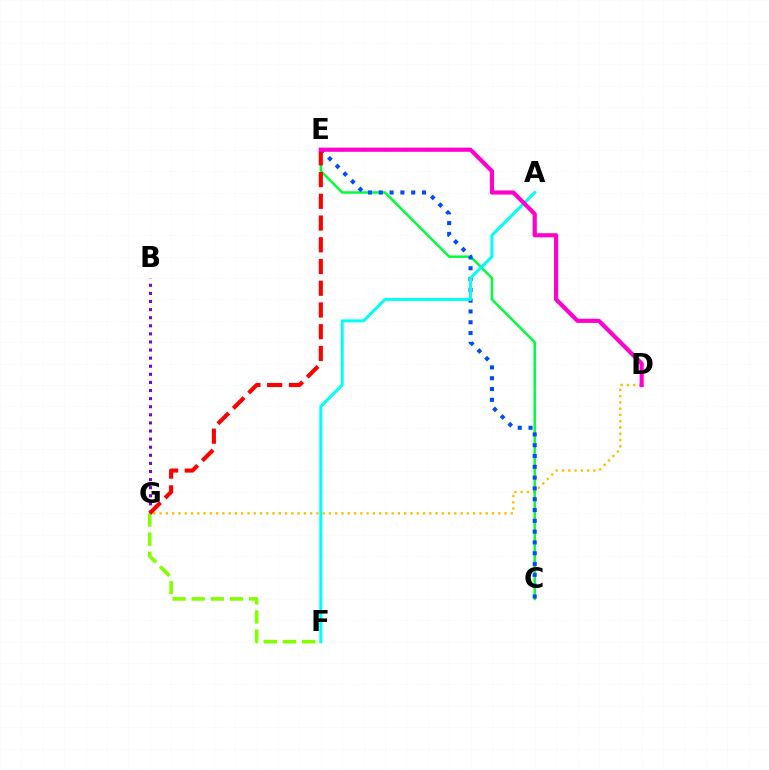{('D', 'G'): [{'color': '#ffbd00', 'line_style': 'dotted', 'thickness': 1.7}], ('B', 'G'): [{'color': '#7200ff', 'line_style': 'dotted', 'thickness': 2.2}], ('C', 'E'): [{'color': '#00ff39', 'line_style': 'solid', 'thickness': 1.79}, {'color': '#004bff', 'line_style': 'dotted', 'thickness': 2.94}], ('F', 'G'): [{'color': '#84ff00', 'line_style': 'dashed', 'thickness': 2.6}], ('E', 'G'): [{'color': '#ff0000', 'line_style': 'dashed', 'thickness': 2.95}], ('A', 'F'): [{'color': '#00fff6', 'line_style': 'solid', 'thickness': 2.16}], ('D', 'E'): [{'color': '#ff00cf', 'line_style': 'solid', 'thickness': 3.0}]}